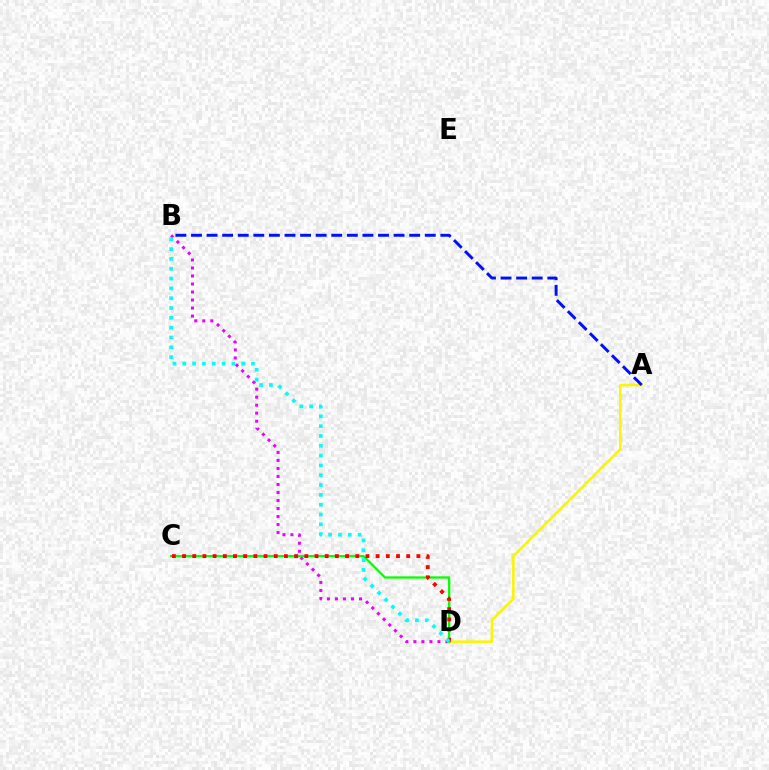{('B', 'D'): [{'color': '#ee00ff', 'line_style': 'dotted', 'thickness': 2.18}, {'color': '#00fff6', 'line_style': 'dotted', 'thickness': 2.67}], ('A', 'D'): [{'color': '#fcf500', 'line_style': 'solid', 'thickness': 1.83}], ('C', 'D'): [{'color': '#08ff00', 'line_style': 'solid', 'thickness': 1.65}, {'color': '#ff0000', 'line_style': 'dotted', 'thickness': 2.77}], ('A', 'B'): [{'color': '#0010ff', 'line_style': 'dashed', 'thickness': 2.12}]}